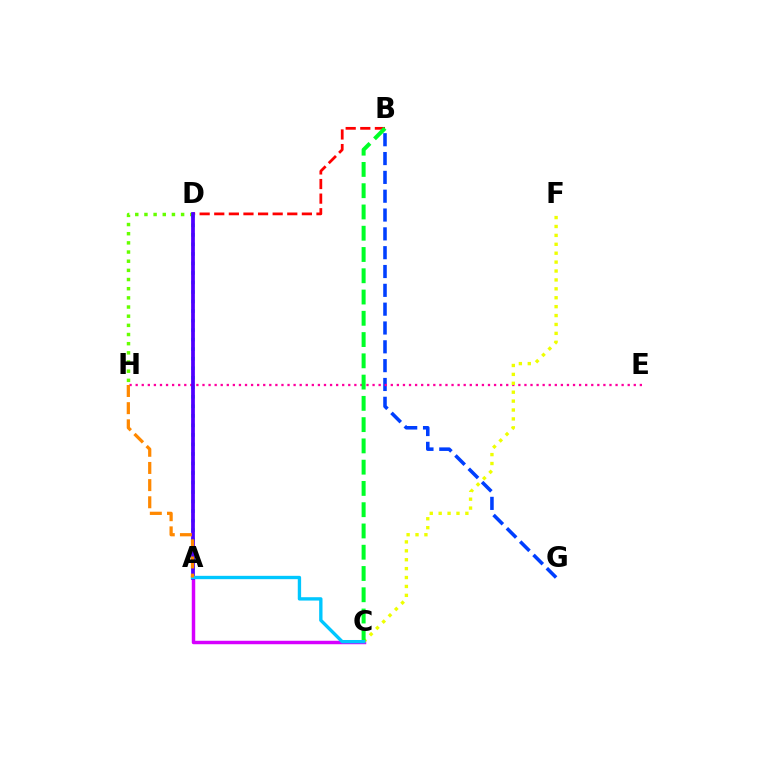{('B', 'D'): [{'color': '#ff0000', 'line_style': 'dashed', 'thickness': 1.98}], ('D', 'H'): [{'color': '#66ff00', 'line_style': 'dotted', 'thickness': 2.49}], ('A', 'C'): [{'color': '#d600ff', 'line_style': 'solid', 'thickness': 2.49}, {'color': '#00c7ff', 'line_style': 'solid', 'thickness': 2.41}], ('A', 'D'): [{'color': '#00ffaf', 'line_style': 'dotted', 'thickness': 2.59}, {'color': '#4f00ff', 'line_style': 'solid', 'thickness': 2.71}], ('B', 'G'): [{'color': '#003fff', 'line_style': 'dashed', 'thickness': 2.56}], ('E', 'H'): [{'color': '#ff00a0', 'line_style': 'dotted', 'thickness': 1.65}], ('C', 'F'): [{'color': '#eeff00', 'line_style': 'dotted', 'thickness': 2.42}], ('B', 'C'): [{'color': '#00ff27', 'line_style': 'dashed', 'thickness': 2.89}], ('A', 'H'): [{'color': '#ff8800', 'line_style': 'dashed', 'thickness': 2.33}]}